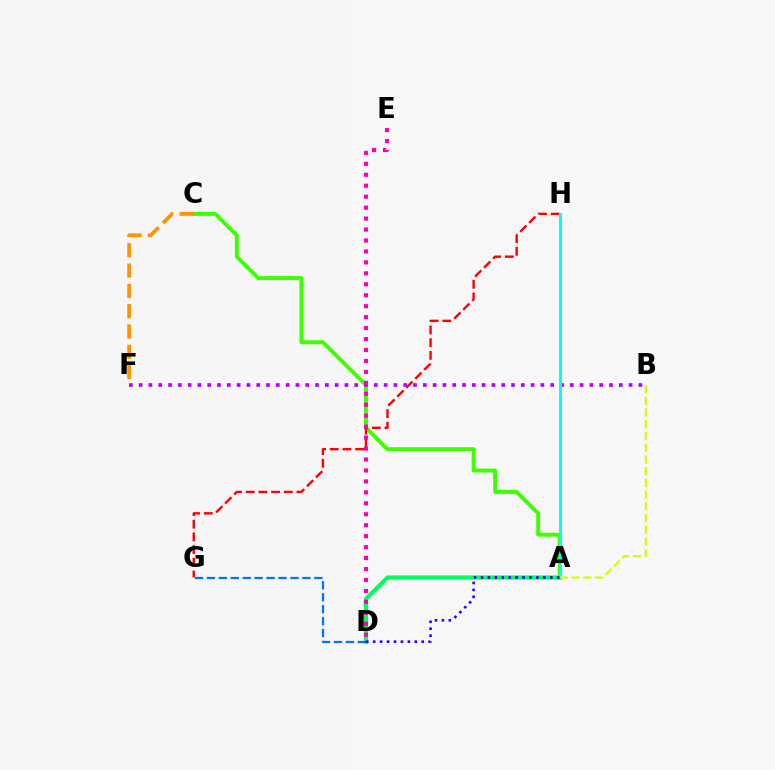{('A', 'C'): [{'color': '#3dff00', 'line_style': 'solid', 'thickness': 2.81}], ('G', 'H'): [{'color': '#ff0000', 'line_style': 'dashed', 'thickness': 1.72}], ('C', 'F'): [{'color': '#ff9400', 'line_style': 'dashed', 'thickness': 2.76}], ('B', 'F'): [{'color': '#b900ff', 'line_style': 'dotted', 'thickness': 2.66}], ('A', 'D'): [{'color': '#00ff5c', 'line_style': 'solid', 'thickness': 2.98}, {'color': '#2500ff', 'line_style': 'dotted', 'thickness': 1.88}], ('A', 'H'): [{'color': '#00fff6', 'line_style': 'solid', 'thickness': 2.09}], ('D', 'G'): [{'color': '#0074ff', 'line_style': 'dashed', 'thickness': 1.62}], ('D', 'E'): [{'color': '#ff00ac', 'line_style': 'dotted', 'thickness': 2.98}], ('A', 'B'): [{'color': '#d1ff00', 'line_style': 'dashed', 'thickness': 1.59}]}